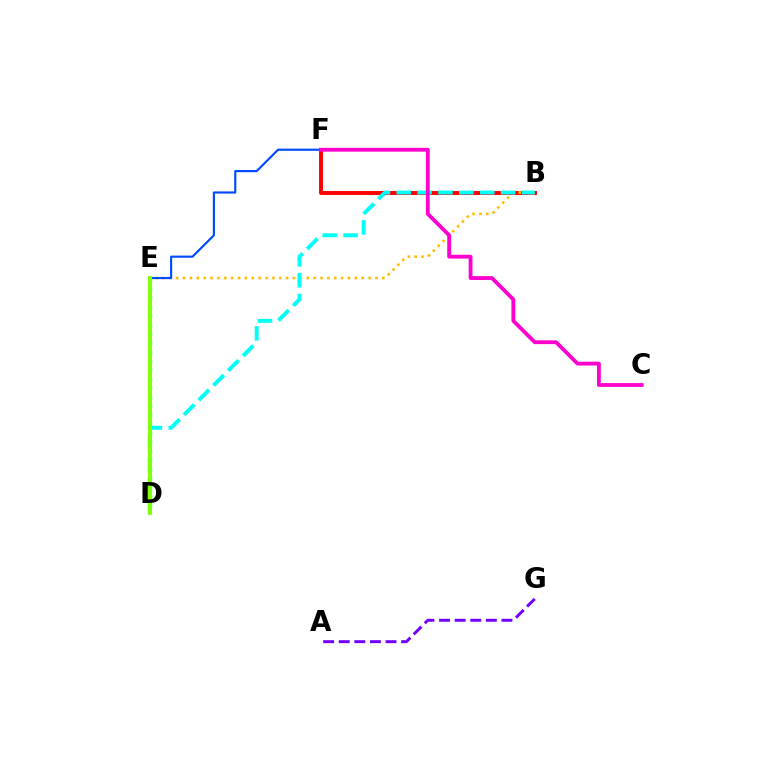{('B', 'F'): [{'color': '#ff0000', 'line_style': 'solid', 'thickness': 2.83}], ('B', 'E'): [{'color': '#ffbd00', 'line_style': 'dotted', 'thickness': 1.87}], ('A', 'G'): [{'color': '#7200ff', 'line_style': 'dashed', 'thickness': 2.12}], ('E', 'F'): [{'color': '#004bff', 'line_style': 'solid', 'thickness': 1.55}], ('B', 'D'): [{'color': '#00fff6', 'line_style': 'dashed', 'thickness': 2.83}], ('D', 'E'): [{'color': '#00ff39', 'line_style': 'dotted', 'thickness': 2.45}, {'color': '#84ff00', 'line_style': 'solid', 'thickness': 2.82}], ('C', 'F'): [{'color': '#ff00cf', 'line_style': 'solid', 'thickness': 2.75}]}